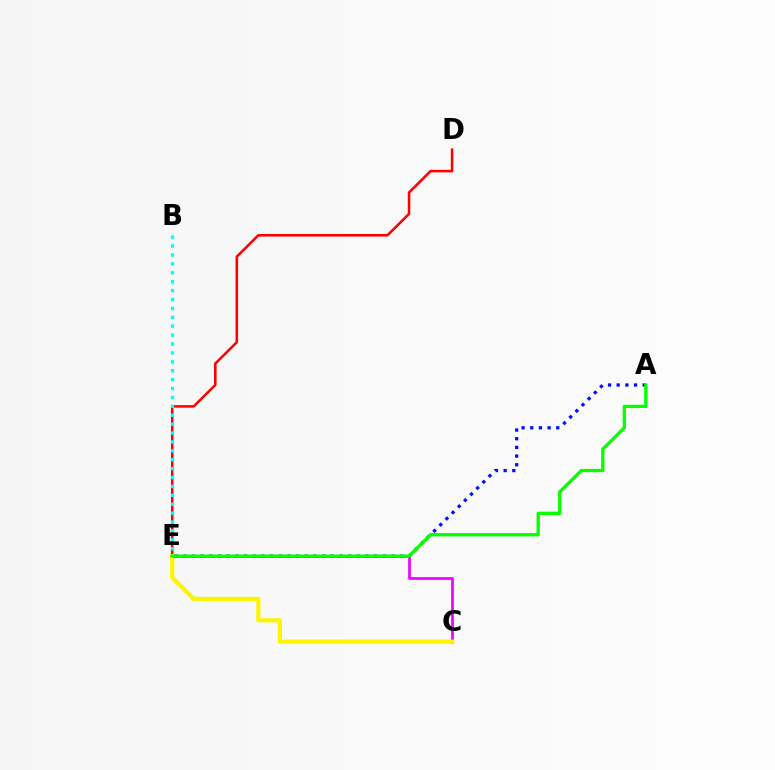{('D', 'E'): [{'color': '#ff0000', 'line_style': 'solid', 'thickness': 1.84}], ('A', 'E'): [{'color': '#0010ff', 'line_style': 'dotted', 'thickness': 2.36}, {'color': '#08ff00', 'line_style': 'solid', 'thickness': 2.38}], ('C', 'E'): [{'color': '#ee00ff', 'line_style': 'solid', 'thickness': 1.94}, {'color': '#fcf500', 'line_style': 'solid', 'thickness': 2.99}], ('B', 'E'): [{'color': '#00fff6', 'line_style': 'dotted', 'thickness': 2.42}]}